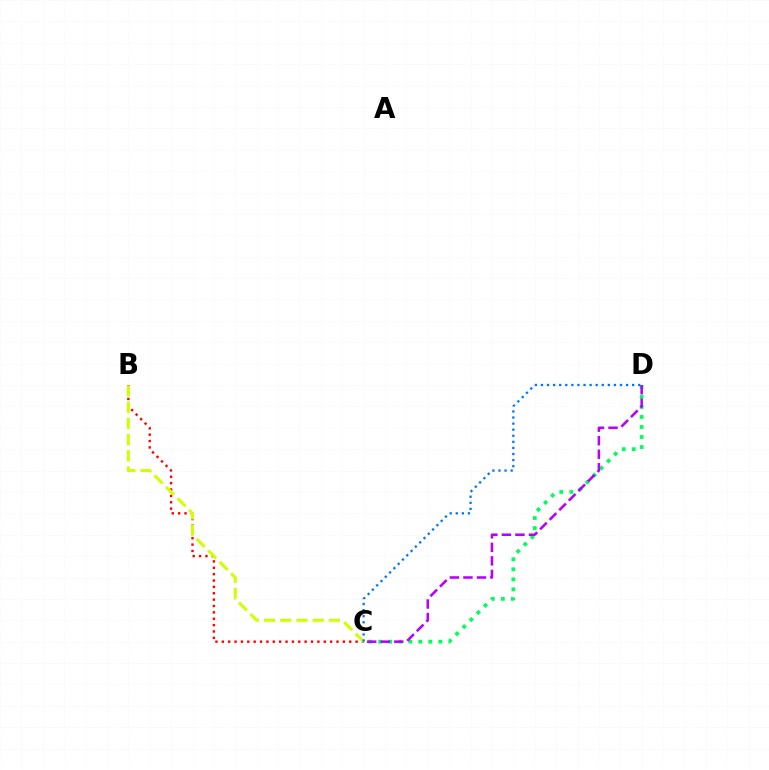{('C', 'D'): [{'color': '#00ff5c', 'line_style': 'dotted', 'thickness': 2.72}, {'color': '#b900ff', 'line_style': 'dashed', 'thickness': 1.84}, {'color': '#0074ff', 'line_style': 'dotted', 'thickness': 1.65}], ('B', 'C'): [{'color': '#ff0000', 'line_style': 'dotted', 'thickness': 1.73}, {'color': '#d1ff00', 'line_style': 'dashed', 'thickness': 2.2}]}